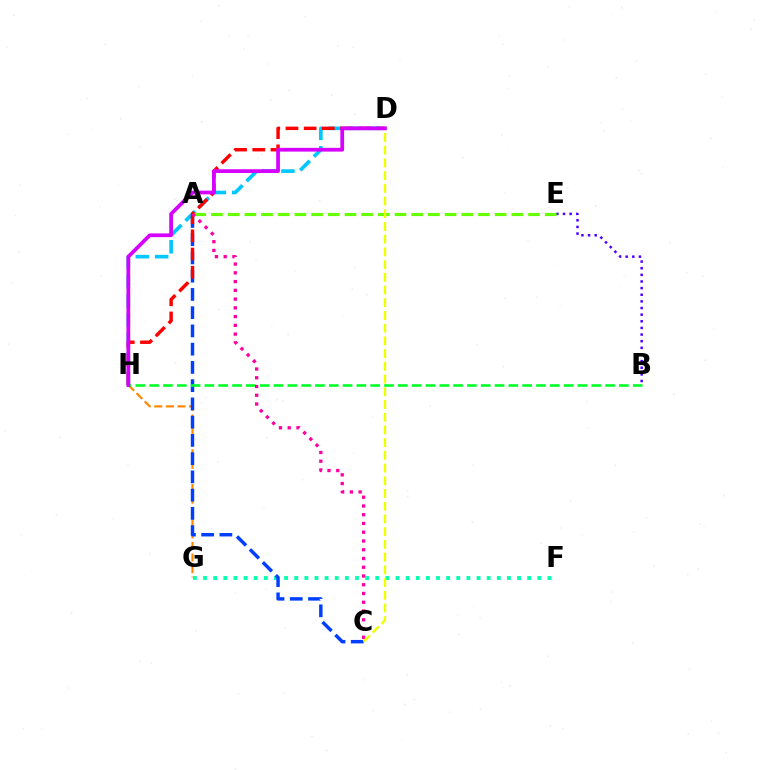{('F', 'G'): [{'color': '#00ffaf', 'line_style': 'dotted', 'thickness': 2.75}], ('G', 'H'): [{'color': '#ff8800', 'line_style': 'dashed', 'thickness': 1.57}], ('B', 'E'): [{'color': '#4f00ff', 'line_style': 'dotted', 'thickness': 1.8}], ('D', 'H'): [{'color': '#00c7ff', 'line_style': 'dashed', 'thickness': 2.63}, {'color': '#ff0000', 'line_style': 'dashed', 'thickness': 2.47}, {'color': '#d600ff', 'line_style': 'solid', 'thickness': 2.7}], ('A', 'C'): [{'color': '#003fff', 'line_style': 'dashed', 'thickness': 2.48}, {'color': '#ff00a0', 'line_style': 'dotted', 'thickness': 2.38}], ('B', 'H'): [{'color': '#00ff27', 'line_style': 'dashed', 'thickness': 1.88}], ('A', 'E'): [{'color': '#66ff00', 'line_style': 'dashed', 'thickness': 2.27}], ('C', 'D'): [{'color': '#eeff00', 'line_style': 'dashed', 'thickness': 1.73}]}